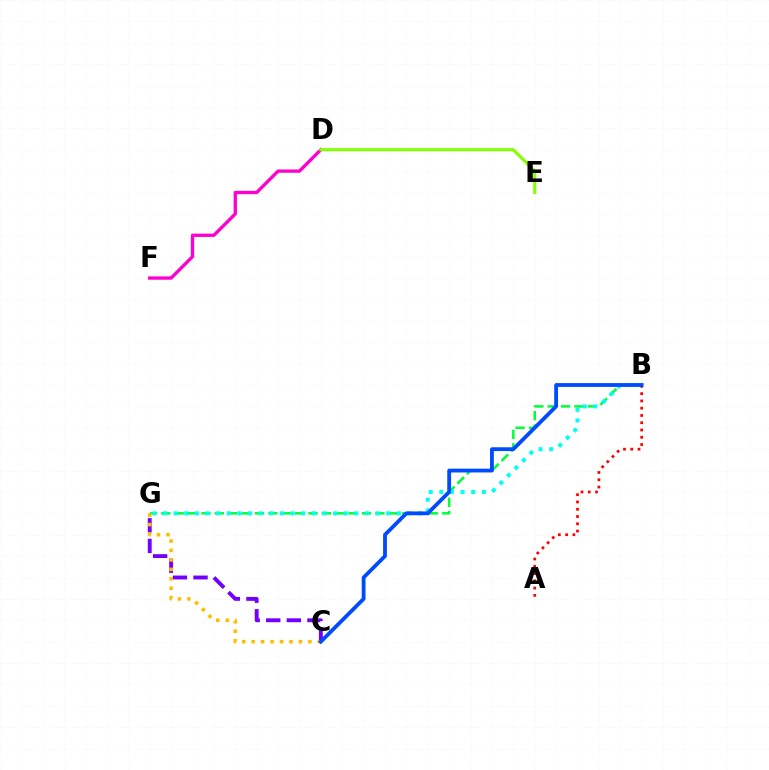{('D', 'F'): [{'color': '#ff00cf', 'line_style': 'solid', 'thickness': 2.4}], ('C', 'G'): [{'color': '#7200ff', 'line_style': 'dashed', 'thickness': 2.8}, {'color': '#ffbd00', 'line_style': 'dotted', 'thickness': 2.57}], ('B', 'G'): [{'color': '#00ff39', 'line_style': 'dashed', 'thickness': 1.82}, {'color': '#00fff6', 'line_style': 'dotted', 'thickness': 2.89}], ('A', 'B'): [{'color': '#ff0000', 'line_style': 'dotted', 'thickness': 1.98}], ('D', 'E'): [{'color': '#84ff00', 'line_style': 'solid', 'thickness': 2.23}], ('B', 'C'): [{'color': '#004bff', 'line_style': 'solid', 'thickness': 2.74}]}